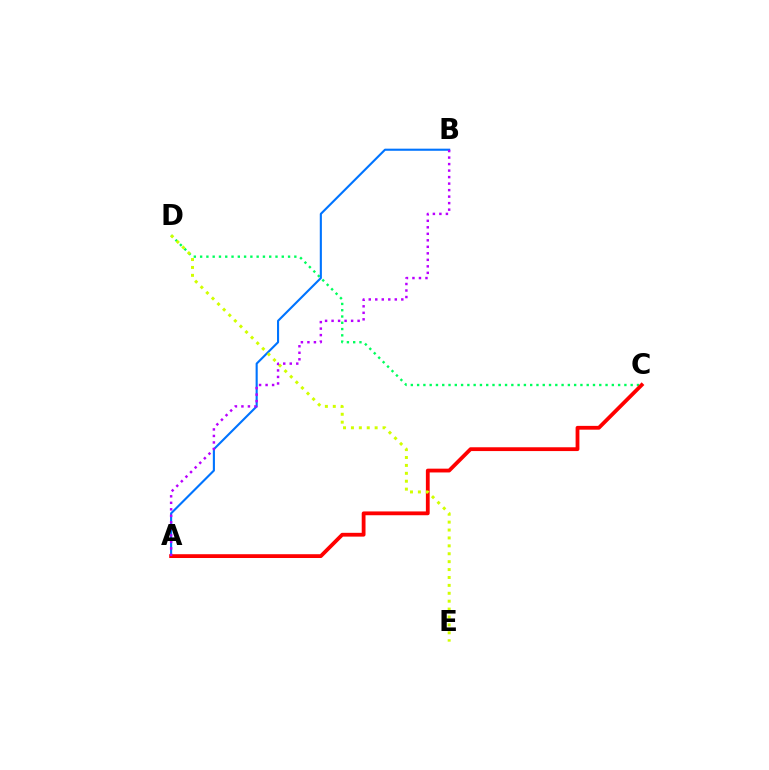{('C', 'D'): [{'color': '#00ff5c', 'line_style': 'dotted', 'thickness': 1.71}], ('A', 'B'): [{'color': '#0074ff', 'line_style': 'solid', 'thickness': 1.52}, {'color': '#b900ff', 'line_style': 'dotted', 'thickness': 1.77}], ('A', 'C'): [{'color': '#ff0000', 'line_style': 'solid', 'thickness': 2.73}], ('D', 'E'): [{'color': '#d1ff00', 'line_style': 'dotted', 'thickness': 2.15}]}